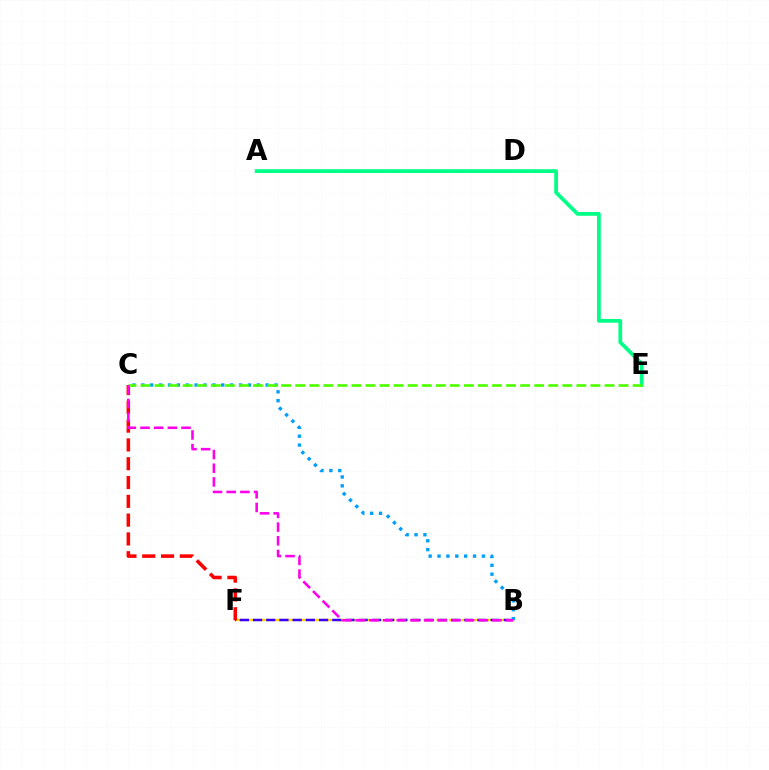{('B', 'F'): [{'color': '#ffd500', 'line_style': 'dashed', 'thickness': 1.71}, {'color': '#3700ff', 'line_style': 'dashed', 'thickness': 1.79}], ('C', 'F'): [{'color': '#ff0000', 'line_style': 'dashed', 'thickness': 2.55}], ('B', 'C'): [{'color': '#009eff', 'line_style': 'dotted', 'thickness': 2.41}, {'color': '#ff00ed', 'line_style': 'dashed', 'thickness': 1.86}], ('A', 'E'): [{'color': '#00ff86', 'line_style': 'solid', 'thickness': 2.71}], ('C', 'E'): [{'color': '#4fff00', 'line_style': 'dashed', 'thickness': 1.91}]}